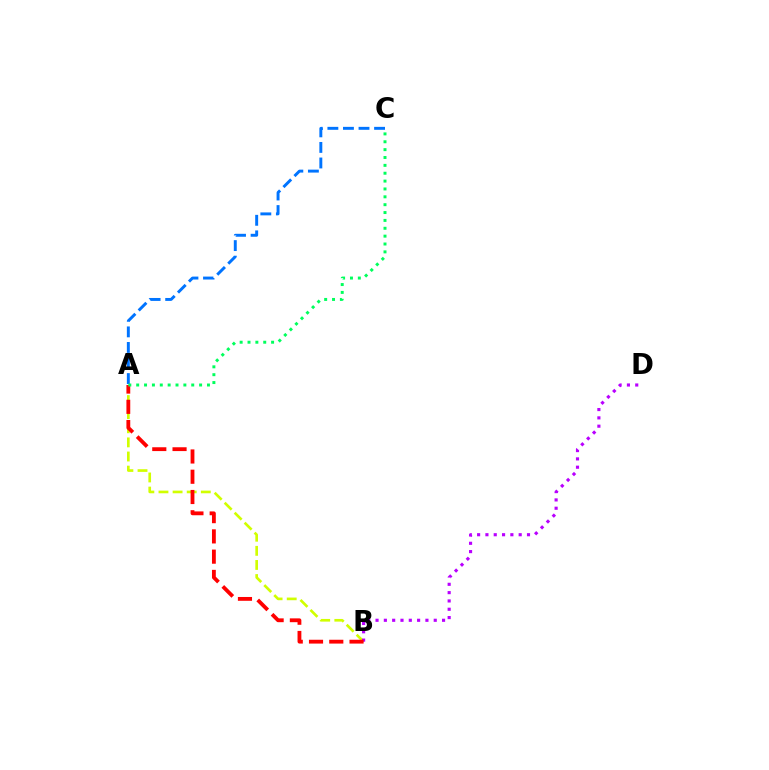{('A', 'B'): [{'color': '#d1ff00', 'line_style': 'dashed', 'thickness': 1.92}, {'color': '#ff0000', 'line_style': 'dashed', 'thickness': 2.75}], ('A', 'C'): [{'color': '#0074ff', 'line_style': 'dashed', 'thickness': 2.11}, {'color': '#00ff5c', 'line_style': 'dotted', 'thickness': 2.14}], ('B', 'D'): [{'color': '#b900ff', 'line_style': 'dotted', 'thickness': 2.26}]}